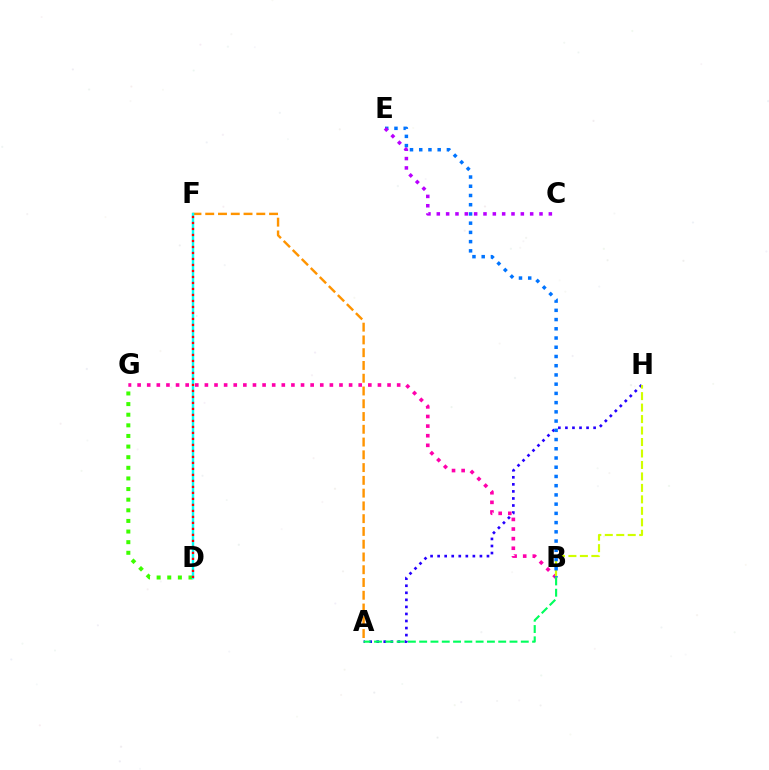{('B', 'G'): [{'color': '#ff00ac', 'line_style': 'dotted', 'thickness': 2.61}], ('A', 'H'): [{'color': '#2500ff', 'line_style': 'dotted', 'thickness': 1.92}], ('A', 'F'): [{'color': '#ff9400', 'line_style': 'dashed', 'thickness': 1.73}], ('D', 'G'): [{'color': '#3dff00', 'line_style': 'dotted', 'thickness': 2.89}], ('B', 'H'): [{'color': '#d1ff00', 'line_style': 'dashed', 'thickness': 1.56}], ('B', 'E'): [{'color': '#0074ff', 'line_style': 'dotted', 'thickness': 2.51}], ('C', 'E'): [{'color': '#b900ff', 'line_style': 'dotted', 'thickness': 2.54}], ('A', 'B'): [{'color': '#00ff5c', 'line_style': 'dashed', 'thickness': 1.53}], ('D', 'F'): [{'color': '#00fff6', 'line_style': 'solid', 'thickness': 1.76}, {'color': '#ff0000', 'line_style': 'dotted', 'thickness': 1.63}]}